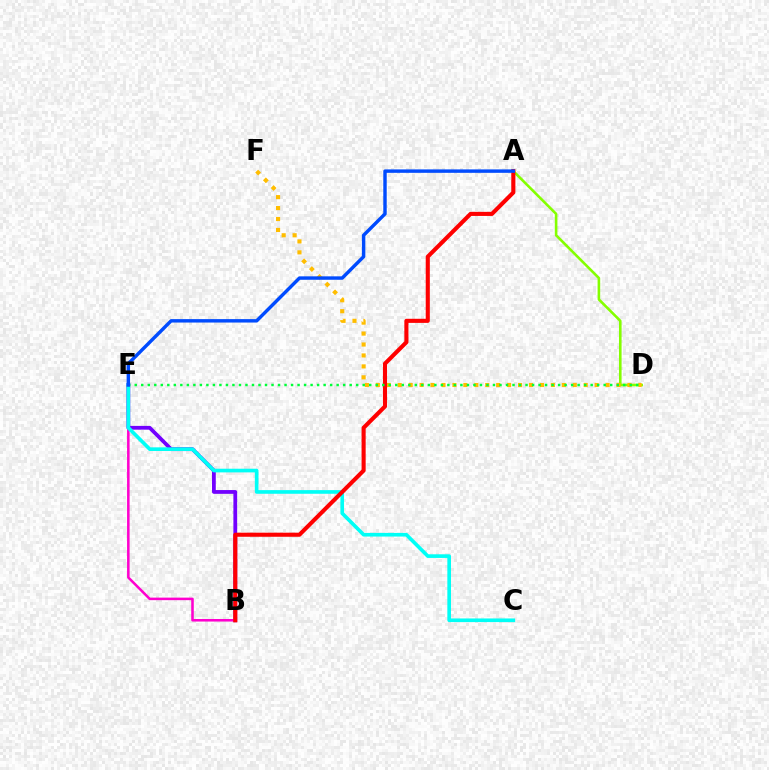{('B', 'E'): [{'color': '#7200ff', 'line_style': 'solid', 'thickness': 2.71}, {'color': '#ff00cf', 'line_style': 'solid', 'thickness': 1.83}], ('A', 'D'): [{'color': '#84ff00', 'line_style': 'solid', 'thickness': 1.88}], ('D', 'F'): [{'color': '#ffbd00', 'line_style': 'dotted', 'thickness': 2.97}], ('C', 'E'): [{'color': '#00fff6', 'line_style': 'solid', 'thickness': 2.63}], ('A', 'B'): [{'color': '#ff0000', 'line_style': 'solid', 'thickness': 2.95}], ('D', 'E'): [{'color': '#00ff39', 'line_style': 'dotted', 'thickness': 1.77}], ('A', 'E'): [{'color': '#004bff', 'line_style': 'solid', 'thickness': 2.47}]}